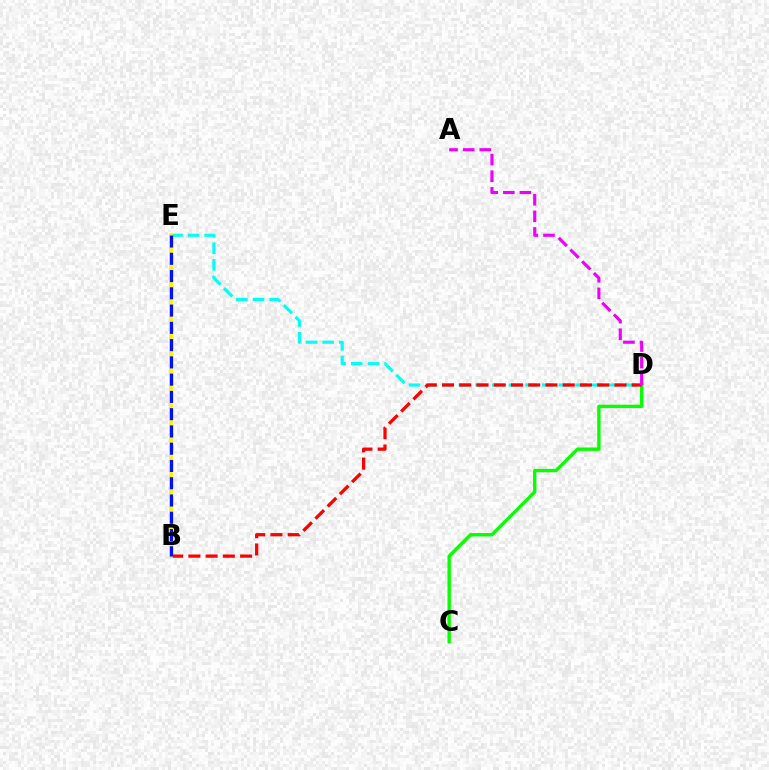{('D', 'E'): [{'color': '#00fff6', 'line_style': 'dashed', 'thickness': 2.26}], ('C', 'D'): [{'color': '#08ff00', 'line_style': 'solid', 'thickness': 2.42}], ('B', 'D'): [{'color': '#ff0000', 'line_style': 'dashed', 'thickness': 2.34}], ('B', 'E'): [{'color': '#fcf500', 'line_style': 'solid', 'thickness': 2.7}, {'color': '#0010ff', 'line_style': 'dashed', 'thickness': 2.35}], ('A', 'D'): [{'color': '#ee00ff', 'line_style': 'dashed', 'thickness': 2.25}]}